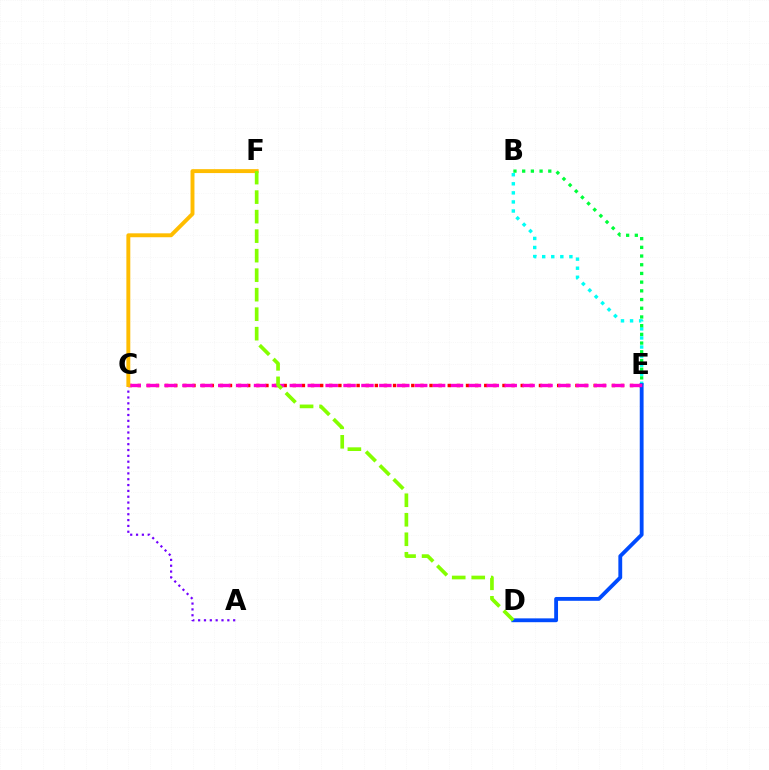{('C', 'E'): [{'color': '#ff0000', 'line_style': 'dotted', 'thickness': 2.48}, {'color': '#ff00cf', 'line_style': 'dashed', 'thickness': 2.43}], ('B', 'E'): [{'color': '#00fff6', 'line_style': 'dotted', 'thickness': 2.46}, {'color': '#00ff39', 'line_style': 'dotted', 'thickness': 2.36}], ('D', 'E'): [{'color': '#004bff', 'line_style': 'solid', 'thickness': 2.76}], ('A', 'C'): [{'color': '#7200ff', 'line_style': 'dotted', 'thickness': 1.59}], ('C', 'F'): [{'color': '#ffbd00', 'line_style': 'solid', 'thickness': 2.82}], ('D', 'F'): [{'color': '#84ff00', 'line_style': 'dashed', 'thickness': 2.65}]}